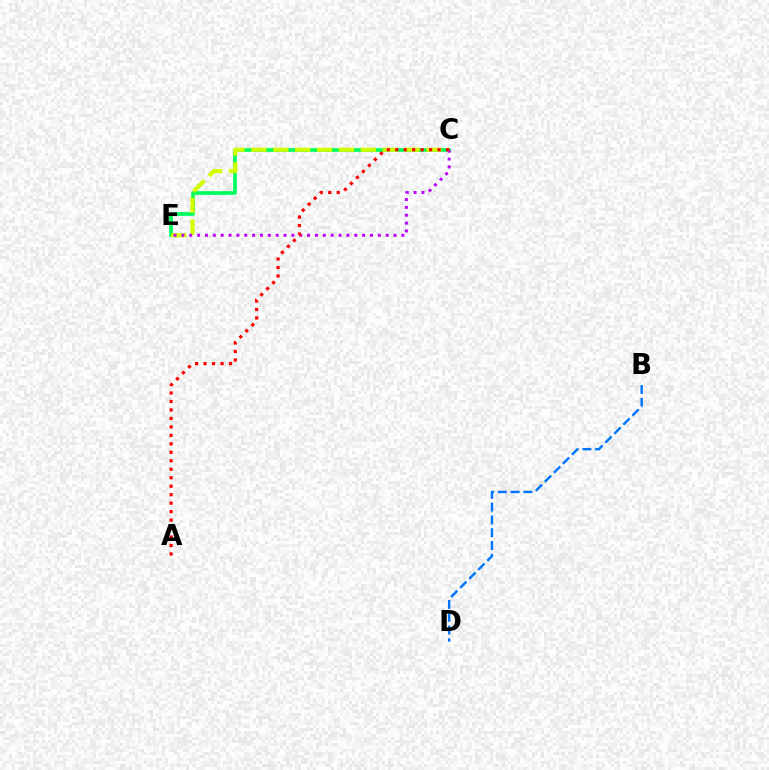{('C', 'E'): [{'color': '#00ff5c', 'line_style': 'solid', 'thickness': 2.67}, {'color': '#d1ff00', 'line_style': 'dashed', 'thickness': 2.97}, {'color': '#b900ff', 'line_style': 'dotted', 'thickness': 2.13}], ('B', 'D'): [{'color': '#0074ff', 'line_style': 'dashed', 'thickness': 1.74}], ('A', 'C'): [{'color': '#ff0000', 'line_style': 'dotted', 'thickness': 2.3}]}